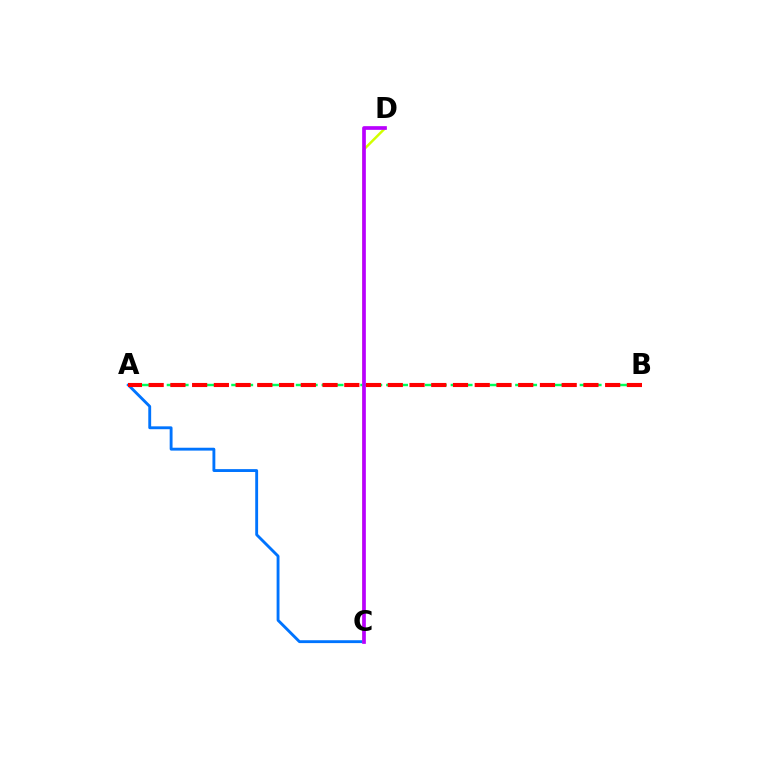{('A', 'B'): [{'color': '#00ff5c', 'line_style': 'dashed', 'thickness': 1.75}, {'color': '#ff0000', 'line_style': 'dashed', 'thickness': 2.95}], ('A', 'C'): [{'color': '#0074ff', 'line_style': 'solid', 'thickness': 2.06}], ('C', 'D'): [{'color': '#d1ff00', 'line_style': 'solid', 'thickness': 1.79}, {'color': '#b900ff', 'line_style': 'solid', 'thickness': 2.65}]}